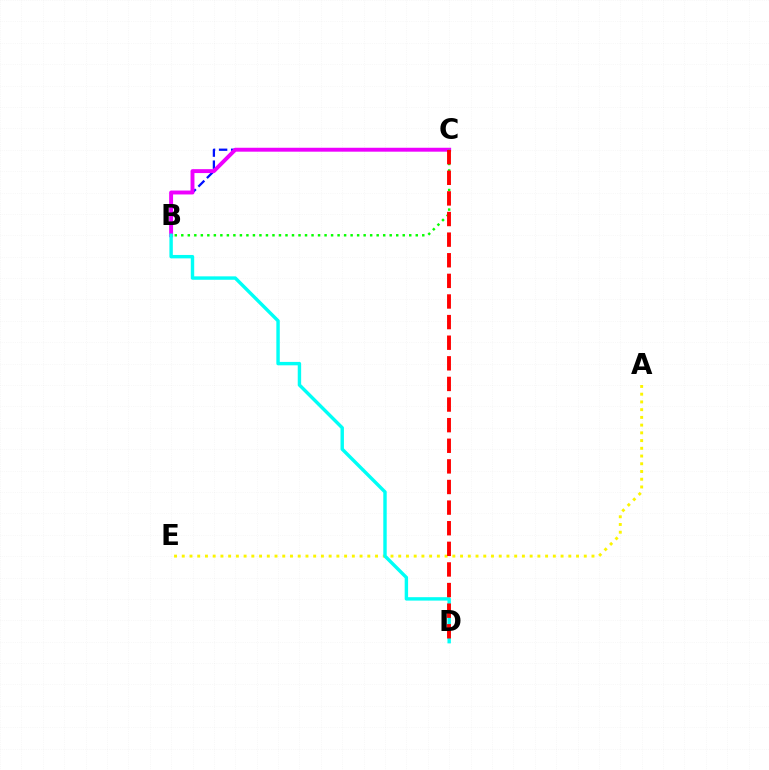{('B', 'C'): [{'color': '#0010ff', 'line_style': 'dashed', 'thickness': 1.64}, {'color': '#ee00ff', 'line_style': 'solid', 'thickness': 2.82}, {'color': '#08ff00', 'line_style': 'dotted', 'thickness': 1.77}], ('A', 'E'): [{'color': '#fcf500', 'line_style': 'dotted', 'thickness': 2.1}], ('B', 'D'): [{'color': '#00fff6', 'line_style': 'solid', 'thickness': 2.46}], ('C', 'D'): [{'color': '#ff0000', 'line_style': 'dashed', 'thickness': 2.8}]}